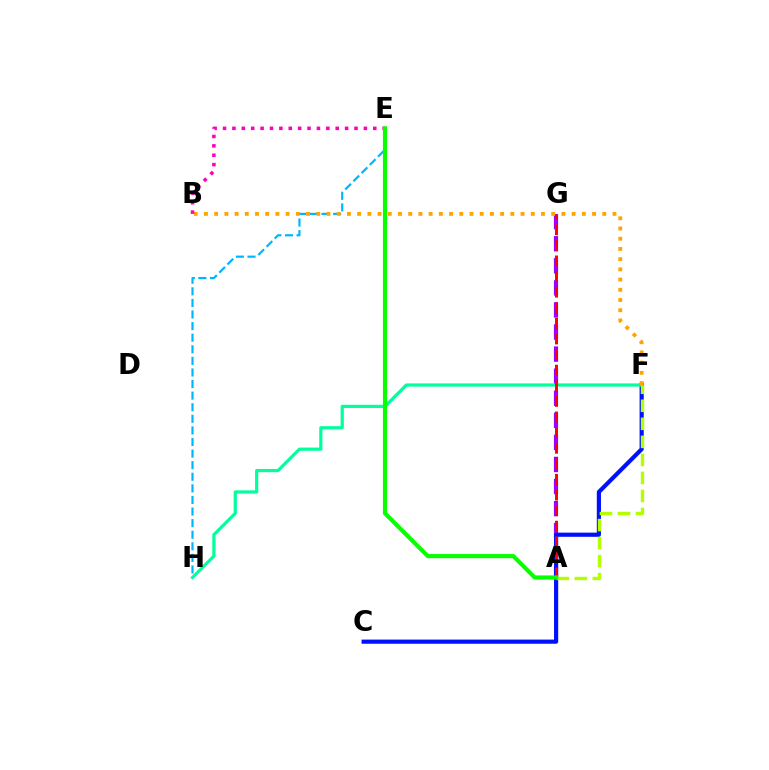{('A', 'G'): [{'color': '#9b00ff', 'line_style': 'dashed', 'thickness': 3.0}, {'color': '#ff0000', 'line_style': 'dashed', 'thickness': 2.12}], ('E', 'H'): [{'color': '#00b5ff', 'line_style': 'dashed', 'thickness': 1.57}], ('C', 'F'): [{'color': '#0010ff', 'line_style': 'solid', 'thickness': 3.0}], ('F', 'H'): [{'color': '#00ff9d', 'line_style': 'solid', 'thickness': 2.3}], ('B', 'F'): [{'color': '#ffa500', 'line_style': 'dotted', 'thickness': 2.78}], ('A', 'F'): [{'color': '#b3ff00', 'line_style': 'dashed', 'thickness': 2.45}], ('B', 'E'): [{'color': '#ff00bd', 'line_style': 'dotted', 'thickness': 2.55}], ('A', 'E'): [{'color': '#08ff00', 'line_style': 'solid', 'thickness': 2.98}]}